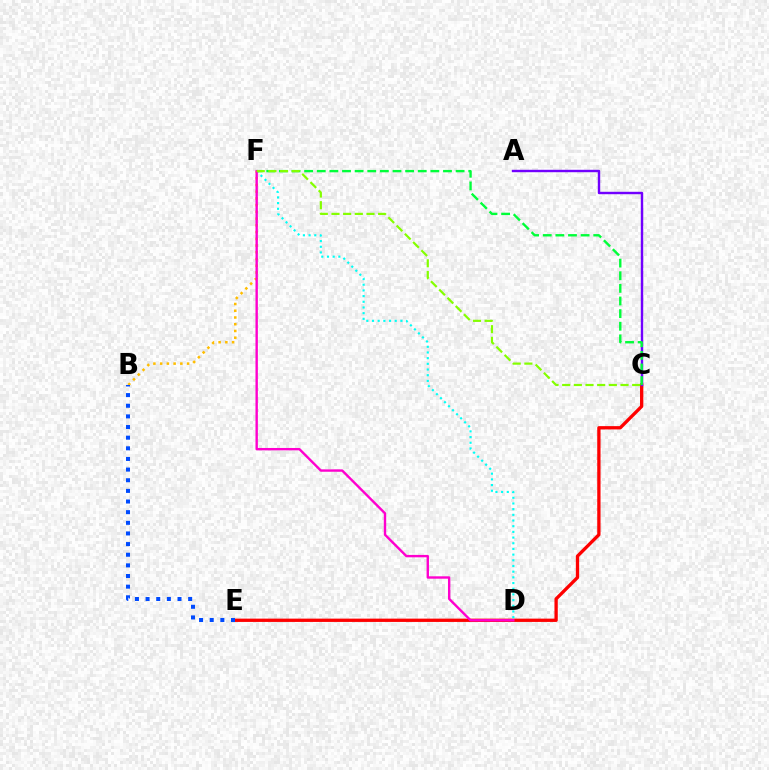{('C', 'E'): [{'color': '#ff0000', 'line_style': 'solid', 'thickness': 2.38}], ('B', 'F'): [{'color': '#ffbd00', 'line_style': 'dotted', 'thickness': 1.83}], ('D', 'F'): [{'color': '#00fff6', 'line_style': 'dotted', 'thickness': 1.54}, {'color': '#ff00cf', 'line_style': 'solid', 'thickness': 1.72}], ('A', 'C'): [{'color': '#7200ff', 'line_style': 'solid', 'thickness': 1.74}], ('C', 'F'): [{'color': '#00ff39', 'line_style': 'dashed', 'thickness': 1.71}, {'color': '#84ff00', 'line_style': 'dashed', 'thickness': 1.58}], ('B', 'E'): [{'color': '#004bff', 'line_style': 'dotted', 'thickness': 2.89}]}